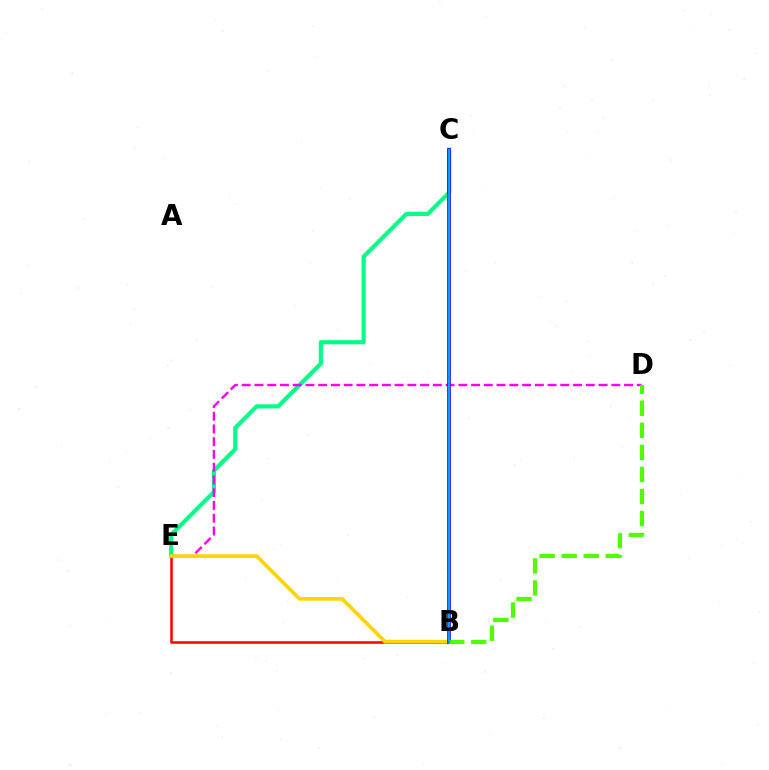{('C', 'E'): [{'color': '#00ff86', 'line_style': 'solid', 'thickness': 2.97}], ('D', 'E'): [{'color': '#ff00ed', 'line_style': 'dashed', 'thickness': 1.73}], ('B', 'E'): [{'color': '#ff0000', 'line_style': 'solid', 'thickness': 1.83}, {'color': '#ffd500', 'line_style': 'solid', 'thickness': 2.65}], ('B', 'C'): [{'color': '#3700ff', 'line_style': 'solid', 'thickness': 2.66}, {'color': '#009eff', 'line_style': 'solid', 'thickness': 1.56}], ('B', 'D'): [{'color': '#4fff00', 'line_style': 'dashed', 'thickness': 3.0}]}